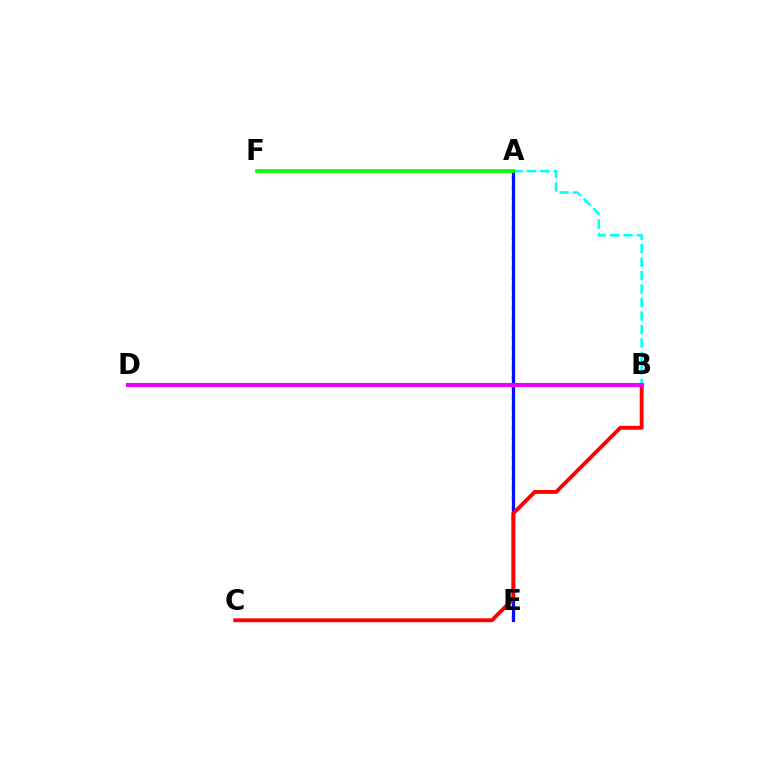{('A', 'B'): [{'color': '#00fff6', 'line_style': 'dashed', 'thickness': 1.83}], ('A', 'E'): [{'color': '#fcf500', 'line_style': 'dotted', 'thickness': 2.72}, {'color': '#0010ff', 'line_style': 'solid', 'thickness': 2.33}], ('B', 'C'): [{'color': '#ff0000', 'line_style': 'solid', 'thickness': 2.78}], ('A', 'F'): [{'color': '#08ff00', 'line_style': 'solid', 'thickness': 2.67}], ('B', 'D'): [{'color': '#ee00ff', 'line_style': 'solid', 'thickness': 2.96}]}